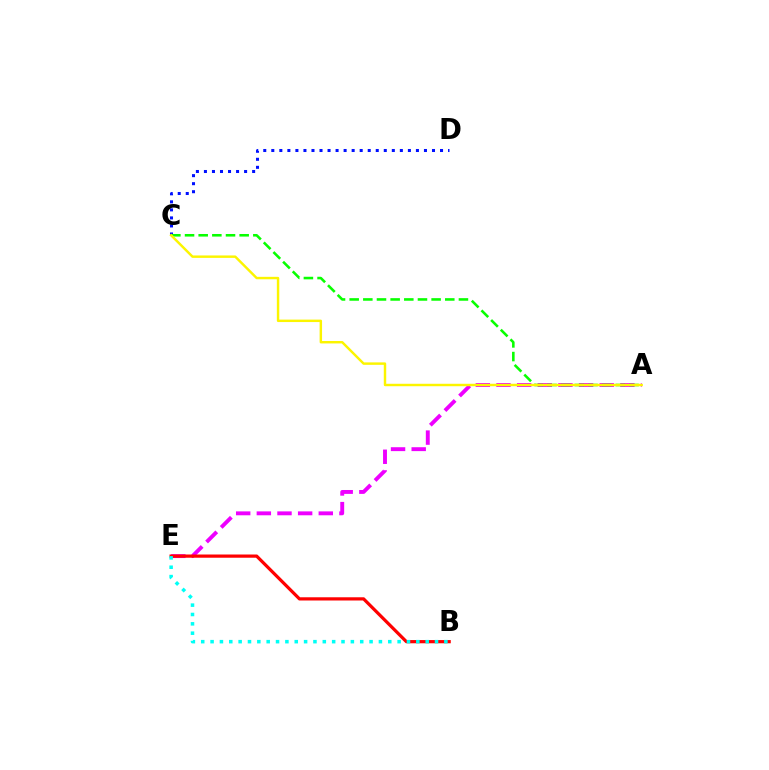{('C', 'D'): [{'color': '#0010ff', 'line_style': 'dotted', 'thickness': 2.18}], ('A', 'E'): [{'color': '#ee00ff', 'line_style': 'dashed', 'thickness': 2.81}], ('B', 'E'): [{'color': '#ff0000', 'line_style': 'solid', 'thickness': 2.32}, {'color': '#00fff6', 'line_style': 'dotted', 'thickness': 2.54}], ('A', 'C'): [{'color': '#08ff00', 'line_style': 'dashed', 'thickness': 1.86}, {'color': '#fcf500', 'line_style': 'solid', 'thickness': 1.76}]}